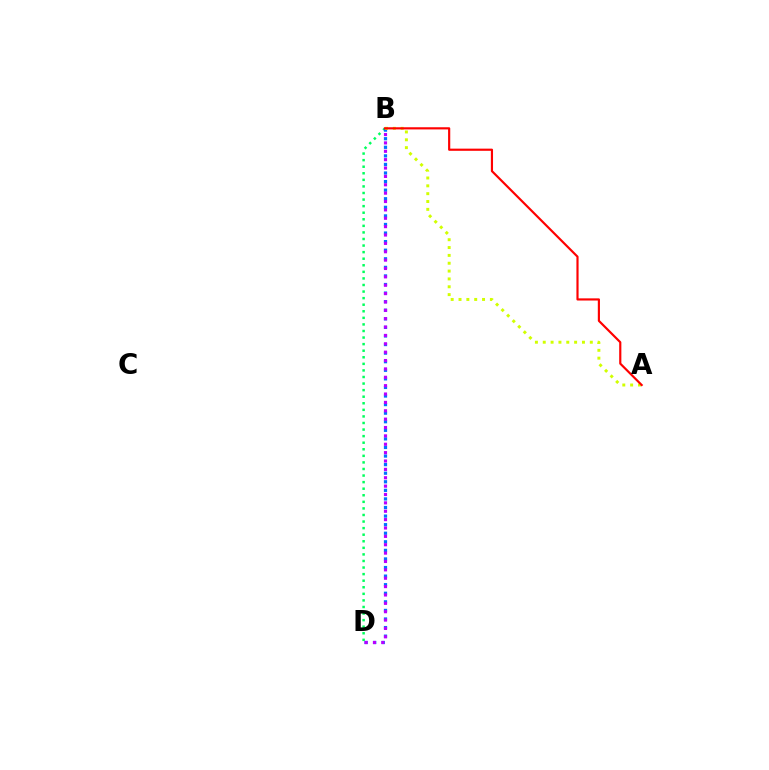{('B', 'D'): [{'color': '#00ff5c', 'line_style': 'dotted', 'thickness': 1.79}, {'color': '#0074ff', 'line_style': 'dotted', 'thickness': 2.33}, {'color': '#b900ff', 'line_style': 'dotted', 'thickness': 2.27}], ('A', 'B'): [{'color': '#d1ff00', 'line_style': 'dotted', 'thickness': 2.13}, {'color': '#ff0000', 'line_style': 'solid', 'thickness': 1.56}]}